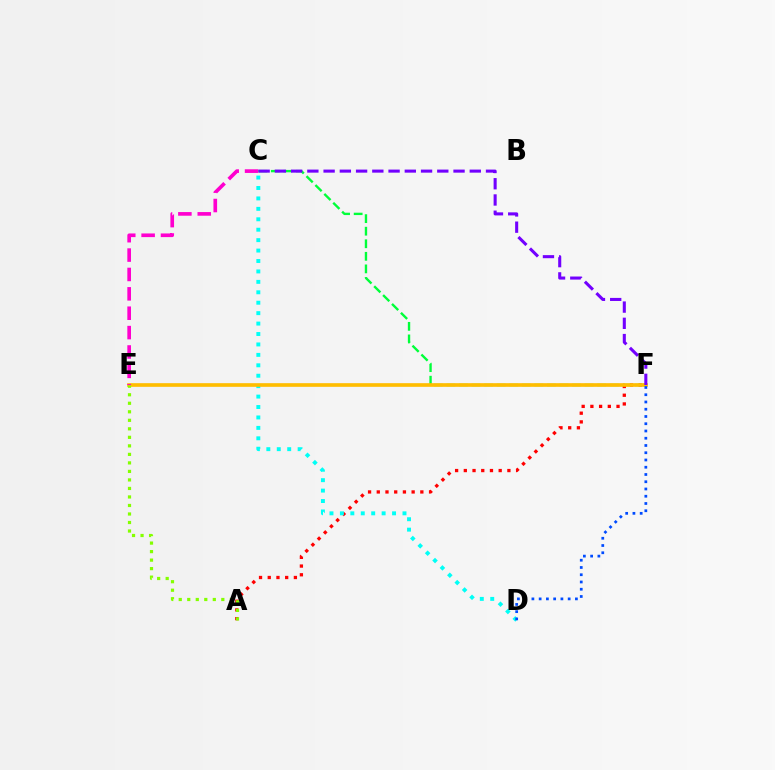{('A', 'F'): [{'color': '#ff0000', 'line_style': 'dotted', 'thickness': 2.37}], ('C', 'F'): [{'color': '#00ff39', 'line_style': 'dashed', 'thickness': 1.71}, {'color': '#7200ff', 'line_style': 'dashed', 'thickness': 2.21}], ('C', 'D'): [{'color': '#00fff6', 'line_style': 'dotted', 'thickness': 2.83}], ('E', 'F'): [{'color': '#ffbd00', 'line_style': 'solid', 'thickness': 2.63}], ('C', 'E'): [{'color': '#ff00cf', 'line_style': 'dashed', 'thickness': 2.63}], ('D', 'F'): [{'color': '#004bff', 'line_style': 'dotted', 'thickness': 1.97}], ('A', 'E'): [{'color': '#84ff00', 'line_style': 'dotted', 'thickness': 2.31}]}